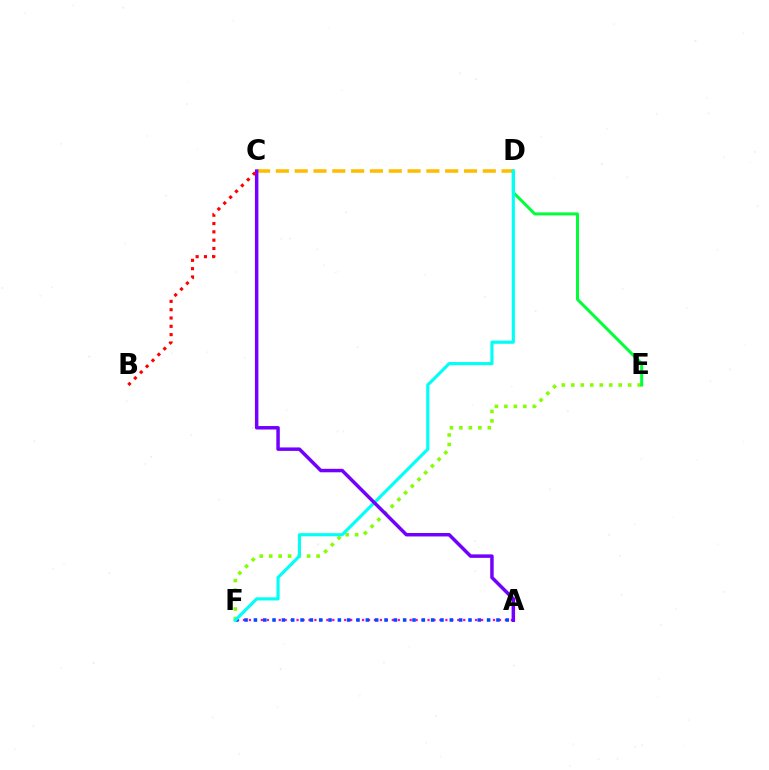{('C', 'D'): [{'color': '#ffbd00', 'line_style': 'dashed', 'thickness': 2.56}], ('A', 'F'): [{'color': '#ff00cf', 'line_style': 'dotted', 'thickness': 1.62}, {'color': '#004bff', 'line_style': 'dotted', 'thickness': 2.53}], ('E', 'F'): [{'color': '#84ff00', 'line_style': 'dotted', 'thickness': 2.57}], ('D', 'E'): [{'color': '#00ff39', 'line_style': 'solid', 'thickness': 2.15}], ('D', 'F'): [{'color': '#00fff6', 'line_style': 'solid', 'thickness': 2.26}], ('A', 'C'): [{'color': '#7200ff', 'line_style': 'solid', 'thickness': 2.5}], ('B', 'C'): [{'color': '#ff0000', 'line_style': 'dotted', 'thickness': 2.26}]}